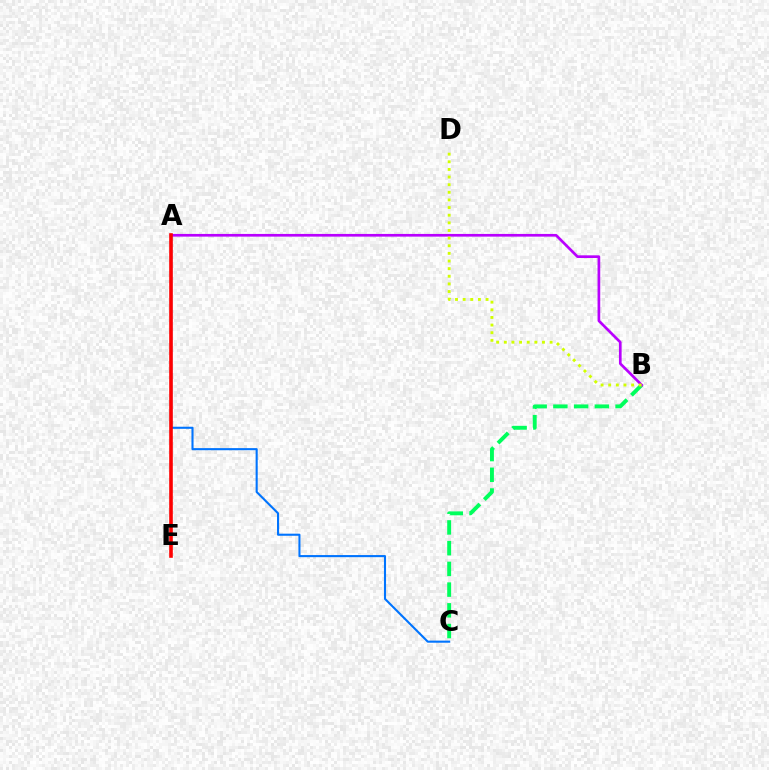{('A', 'C'): [{'color': '#0074ff', 'line_style': 'solid', 'thickness': 1.51}], ('B', 'C'): [{'color': '#00ff5c', 'line_style': 'dashed', 'thickness': 2.82}], ('A', 'B'): [{'color': '#b900ff', 'line_style': 'solid', 'thickness': 1.93}], ('B', 'D'): [{'color': '#d1ff00', 'line_style': 'dotted', 'thickness': 2.07}], ('A', 'E'): [{'color': '#ff0000', 'line_style': 'solid', 'thickness': 2.6}]}